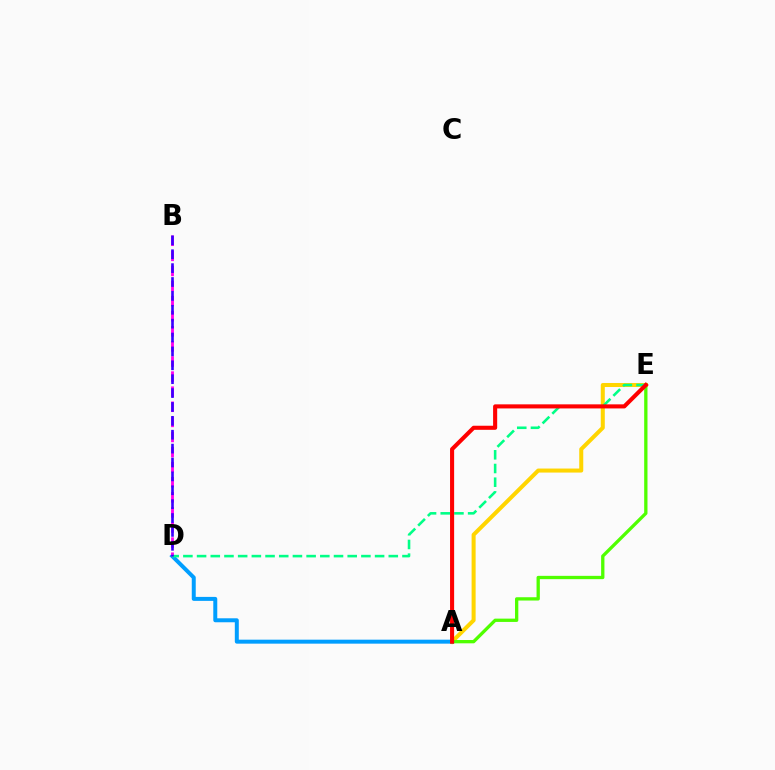{('A', 'E'): [{'color': '#ffd500', 'line_style': 'solid', 'thickness': 2.9}, {'color': '#4fff00', 'line_style': 'solid', 'thickness': 2.38}, {'color': '#ff0000', 'line_style': 'solid', 'thickness': 2.94}], ('A', 'D'): [{'color': '#009eff', 'line_style': 'solid', 'thickness': 2.86}], ('B', 'D'): [{'color': '#ff00ed', 'line_style': 'dashed', 'thickness': 2.05}, {'color': '#3700ff', 'line_style': 'dashed', 'thickness': 1.89}], ('D', 'E'): [{'color': '#00ff86', 'line_style': 'dashed', 'thickness': 1.86}]}